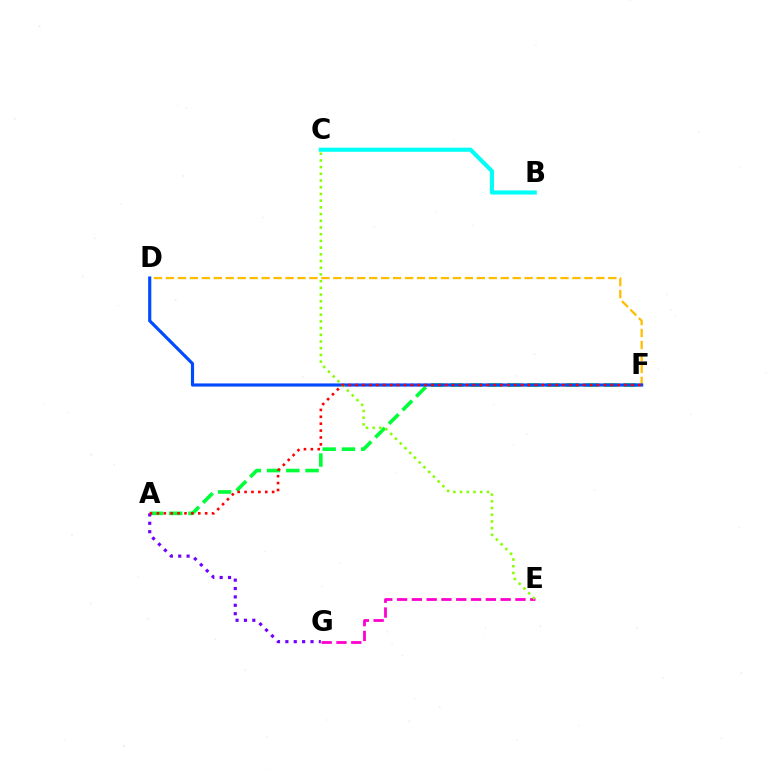{('A', 'F'): [{'color': '#00ff39', 'line_style': 'dashed', 'thickness': 2.62}, {'color': '#ff0000', 'line_style': 'dotted', 'thickness': 1.87}], ('D', 'F'): [{'color': '#ffbd00', 'line_style': 'dashed', 'thickness': 1.62}, {'color': '#004bff', 'line_style': 'solid', 'thickness': 2.27}], ('A', 'G'): [{'color': '#7200ff', 'line_style': 'dotted', 'thickness': 2.28}], ('B', 'C'): [{'color': '#00fff6', 'line_style': 'solid', 'thickness': 2.96}], ('E', 'G'): [{'color': '#ff00cf', 'line_style': 'dashed', 'thickness': 2.01}], ('C', 'E'): [{'color': '#84ff00', 'line_style': 'dotted', 'thickness': 1.82}]}